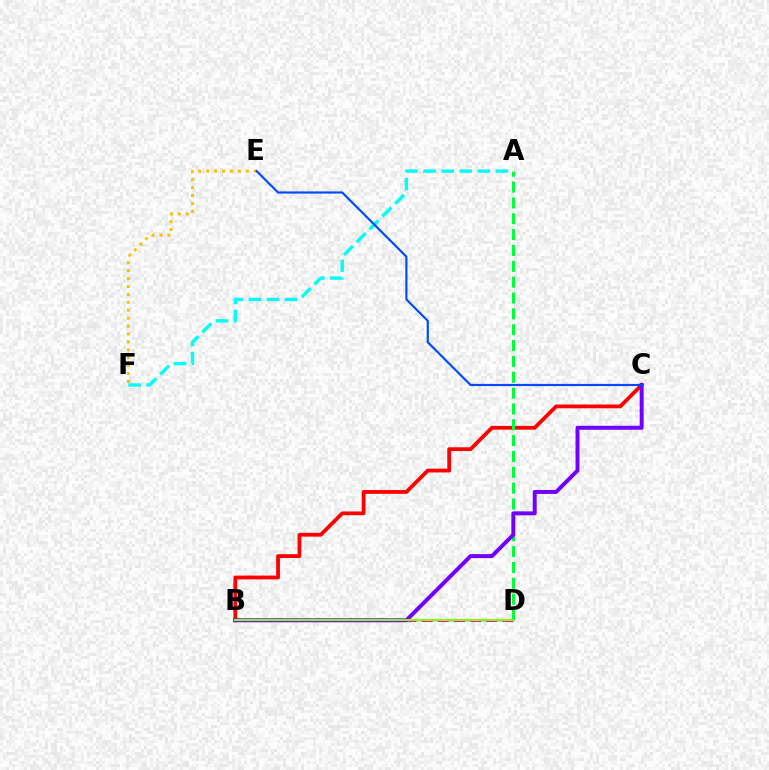{('B', 'C'): [{'color': '#ff0000', 'line_style': 'solid', 'thickness': 2.72}, {'color': '#7200ff', 'line_style': 'solid', 'thickness': 2.85}], ('A', 'D'): [{'color': '#00ff39', 'line_style': 'dashed', 'thickness': 2.15}], ('B', 'D'): [{'color': '#ff00cf', 'line_style': 'dashed', 'thickness': 2.19}, {'color': '#84ff00', 'line_style': 'solid', 'thickness': 1.55}], ('A', 'F'): [{'color': '#00fff6', 'line_style': 'dashed', 'thickness': 2.45}], ('E', 'F'): [{'color': '#ffbd00', 'line_style': 'dotted', 'thickness': 2.15}], ('C', 'E'): [{'color': '#004bff', 'line_style': 'solid', 'thickness': 1.57}]}